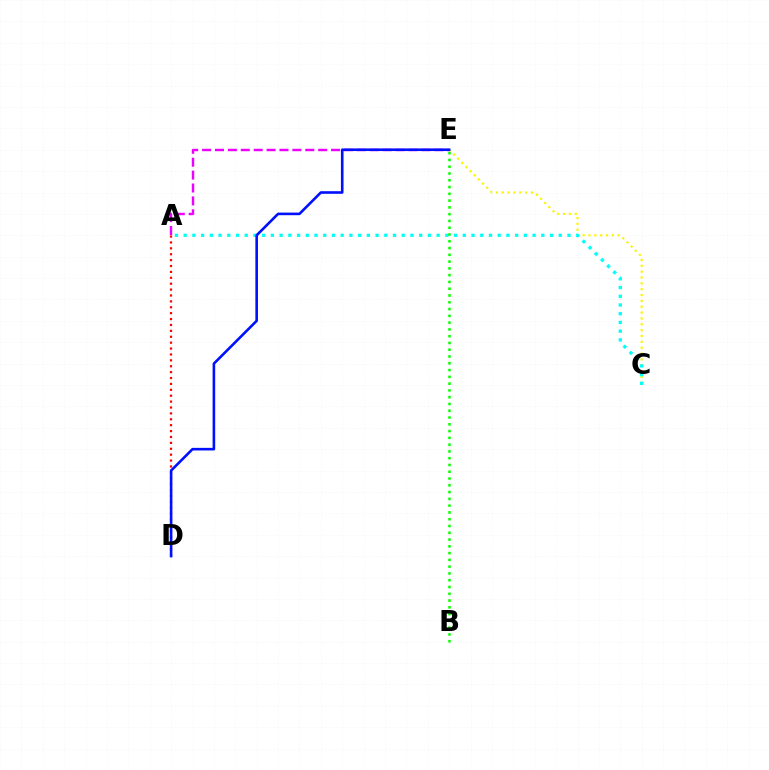{('C', 'E'): [{'color': '#fcf500', 'line_style': 'dotted', 'thickness': 1.59}], ('A', 'D'): [{'color': '#ff0000', 'line_style': 'dotted', 'thickness': 1.6}], ('A', 'C'): [{'color': '#00fff6', 'line_style': 'dotted', 'thickness': 2.37}], ('A', 'E'): [{'color': '#ee00ff', 'line_style': 'dashed', 'thickness': 1.75}], ('D', 'E'): [{'color': '#0010ff', 'line_style': 'solid', 'thickness': 1.88}], ('B', 'E'): [{'color': '#08ff00', 'line_style': 'dotted', 'thickness': 1.84}]}